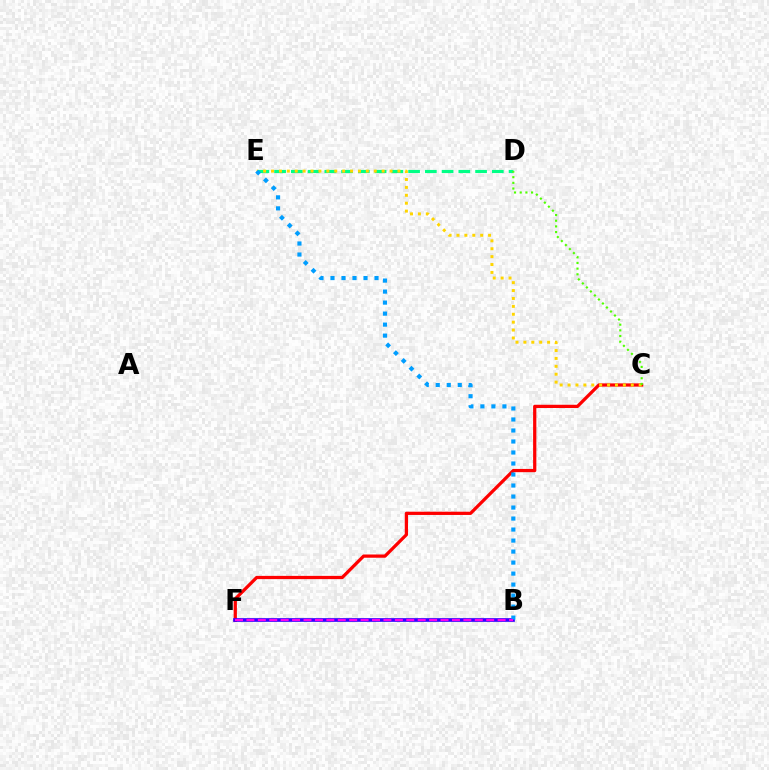{('D', 'E'): [{'color': '#00ff86', 'line_style': 'dashed', 'thickness': 2.28}], ('C', 'F'): [{'color': '#ff0000', 'line_style': 'solid', 'thickness': 2.33}], ('C', 'E'): [{'color': '#ffd500', 'line_style': 'dotted', 'thickness': 2.15}], ('C', 'D'): [{'color': '#4fff00', 'line_style': 'dotted', 'thickness': 1.54}], ('B', 'F'): [{'color': '#3700ff', 'line_style': 'solid', 'thickness': 2.66}, {'color': '#ff00ed', 'line_style': 'dashed', 'thickness': 1.55}], ('B', 'E'): [{'color': '#009eff', 'line_style': 'dotted', 'thickness': 2.99}]}